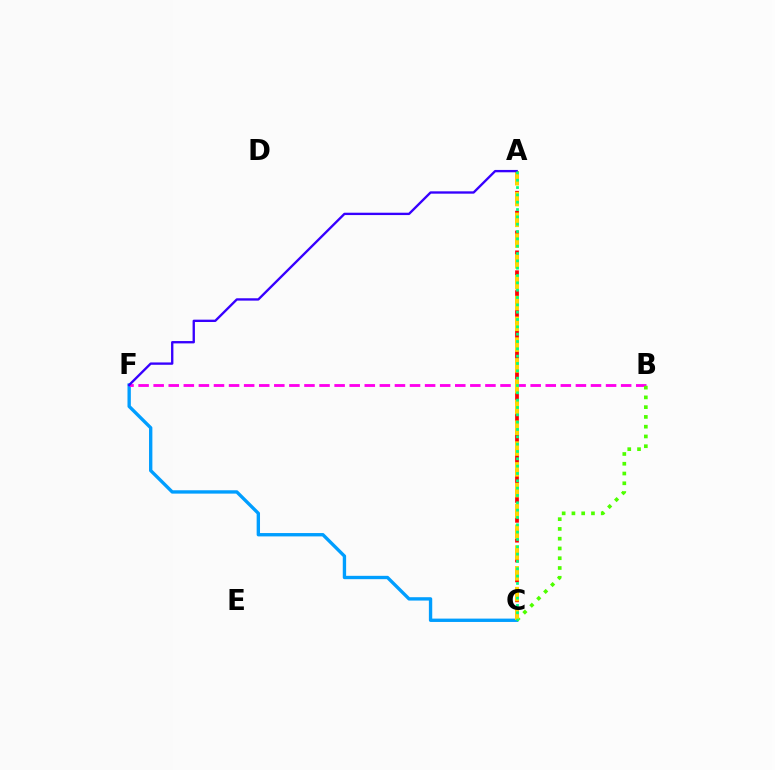{('A', 'C'): [{'color': '#ff0000', 'line_style': 'dashed', 'thickness': 2.7}, {'color': '#ffd500', 'line_style': 'dashed', 'thickness': 2.82}, {'color': '#00ff86', 'line_style': 'dotted', 'thickness': 1.99}], ('C', 'F'): [{'color': '#009eff', 'line_style': 'solid', 'thickness': 2.41}], ('B', 'F'): [{'color': '#ff00ed', 'line_style': 'dashed', 'thickness': 2.05}], ('B', 'C'): [{'color': '#4fff00', 'line_style': 'dotted', 'thickness': 2.65}], ('A', 'F'): [{'color': '#3700ff', 'line_style': 'solid', 'thickness': 1.69}]}